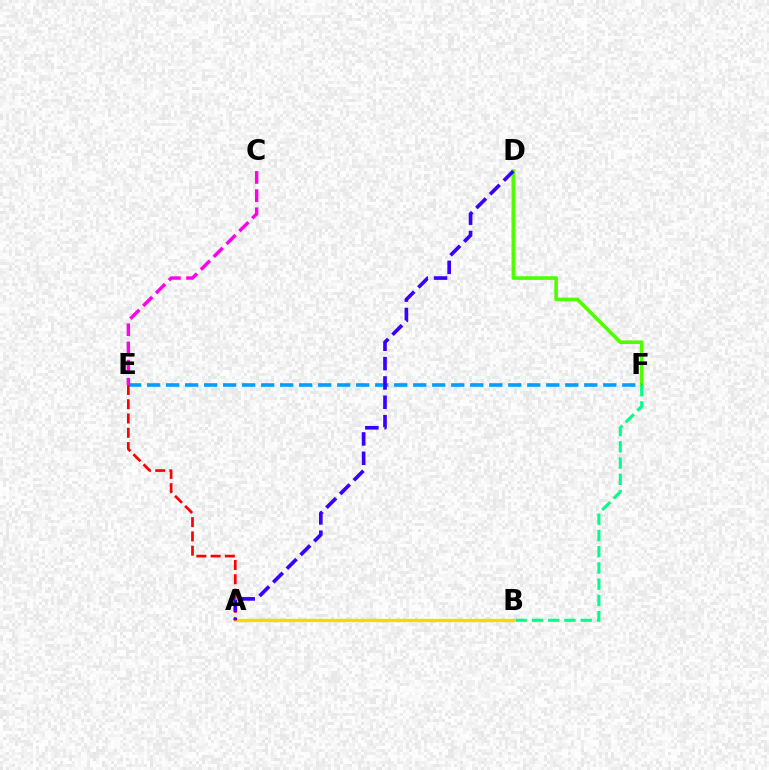{('D', 'F'): [{'color': '#4fff00', 'line_style': 'solid', 'thickness': 2.61}], ('A', 'B'): [{'color': '#ffd500', 'line_style': 'solid', 'thickness': 2.39}], ('E', 'F'): [{'color': '#009eff', 'line_style': 'dashed', 'thickness': 2.58}], ('A', 'E'): [{'color': '#ff0000', 'line_style': 'dashed', 'thickness': 1.94}], ('B', 'F'): [{'color': '#00ff86', 'line_style': 'dashed', 'thickness': 2.21}], ('A', 'D'): [{'color': '#3700ff', 'line_style': 'dashed', 'thickness': 2.63}], ('C', 'E'): [{'color': '#ff00ed', 'line_style': 'dashed', 'thickness': 2.47}]}